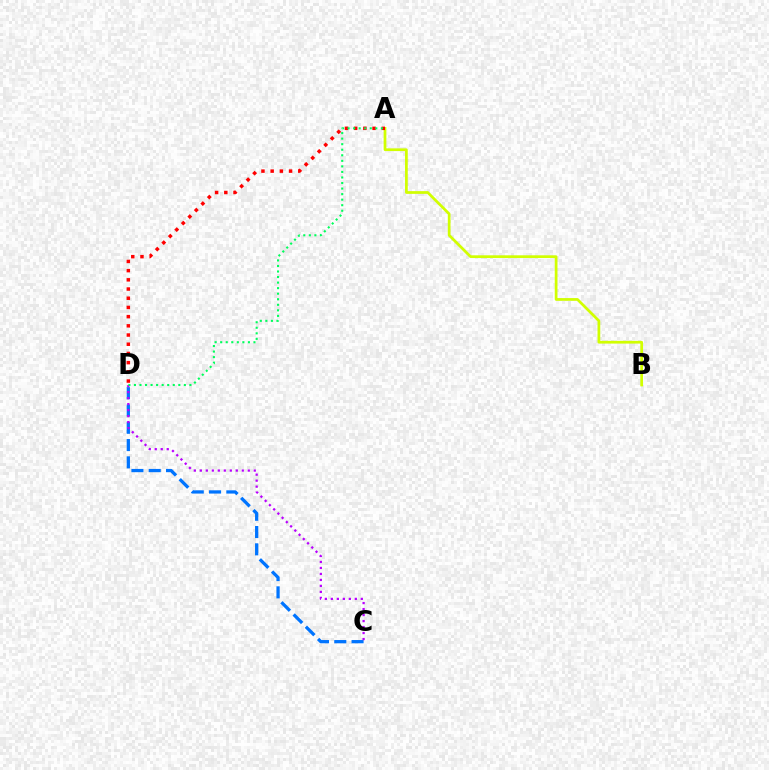{('A', 'B'): [{'color': '#d1ff00', 'line_style': 'solid', 'thickness': 1.96}], ('C', 'D'): [{'color': '#0074ff', 'line_style': 'dashed', 'thickness': 2.35}, {'color': '#b900ff', 'line_style': 'dotted', 'thickness': 1.63}], ('A', 'D'): [{'color': '#ff0000', 'line_style': 'dotted', 'thickness': 2.5}, {'color': '#00ff5c', 'line_style': 'dotted', 'thickness': 1.51}]}